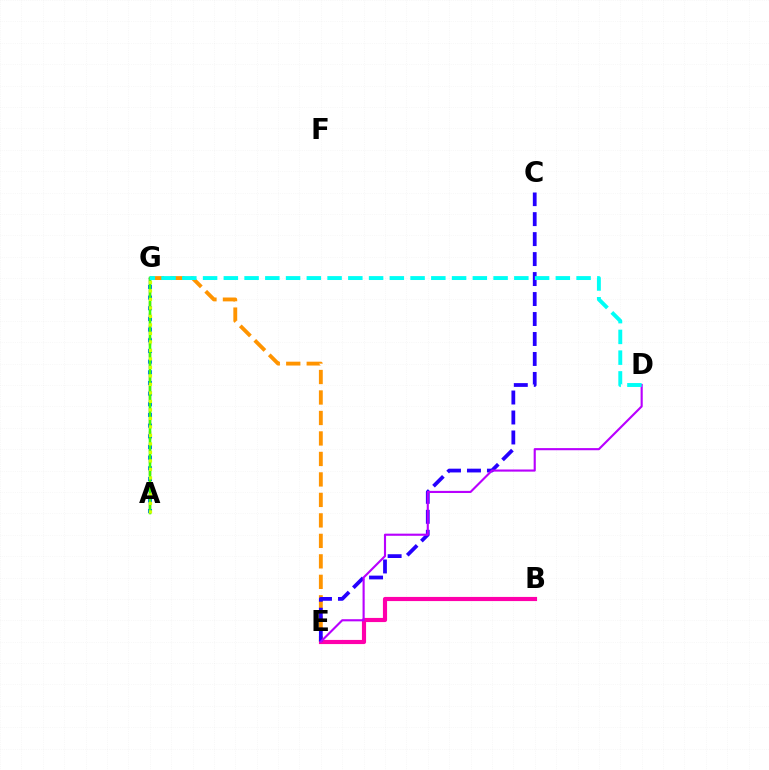{('B', 'E'): [{'color': '#ff00ac', 'line_style': 'solid', 'thickness': 2.99}], ('E', 'G'): [{'color': '#ff9400', 'line_style': 'dashed', 'thickness': 2.78}], ('A', 'G'): [{'color': '#00ff5c', 'line_style': 'solid', 'thickness': 1.6}, {'color': '#ff0000', 'line_style': 'dashed', 'thickness': 1.6}, {'color': '#0074ff', 'line_style': 'dotted', 'thickness': 2.9}, {'color': '#3dff00', 'line_style': 'solid', 'thickness': 1.74}, {'color': '#d1ff00', 'line_style': 'dotted', 'thickness': 2.31}], ('C', 'E'): [{'color': '#2500ff', 'line_style': 'dashed', 'thickness': 2.71}], ('D', 'E'): [{'color': '#b900ff', 'line_style': 'solid', 'thickness': 1.53}], ('D', 'G'): [{'color': '#00fff6', 'line_style': 'dashed', 'thickness': 2.82}]}